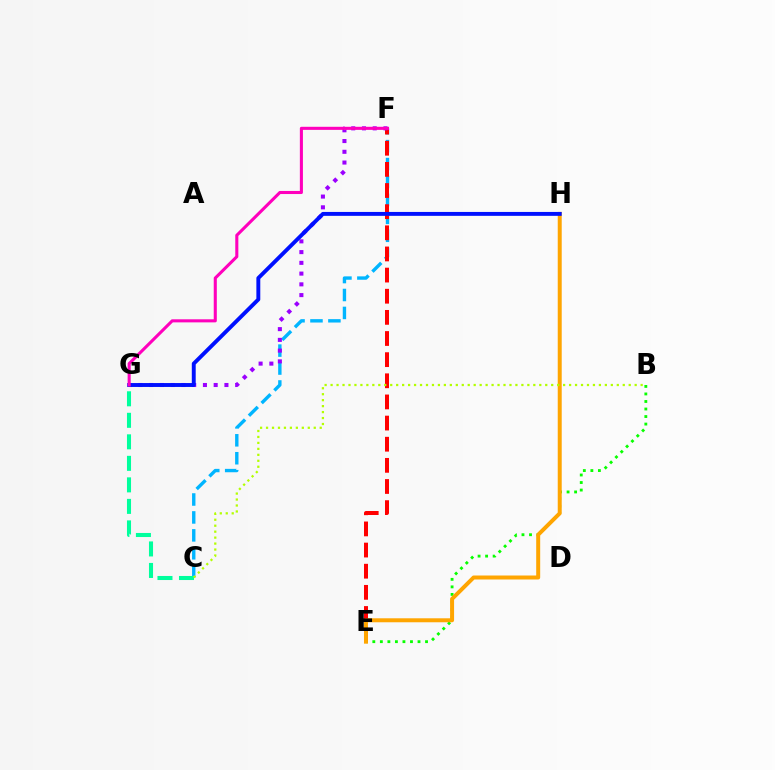{('C', 'F'): [{'color': '#00b5ff', 'line_style': 'dashed', 'thickness': 2.44}], ('E', 'F'): [{'color': '#ff0000', 'line_style': 'dashed', 'thickness': 2.87}], ('F', 'G'): [{'color': '#9b00ff', 'line_style': 'dotted', 'thickness': 2.92}, {'color': '#ff00bd', 'line_style': 'solid', 'thickness': 2.21}], ('C', 'G'): [{'color': '#00ff9d', 'line_style': 'dashed', 'thickness': 2.92}], ('B', 'E'): [{'color': '#08ff00', 'line_style': 'dotted', 'thickness': 2.05}], ('E', 'H'): [{'color': '#ffa500', 'line_style': 'solid', 'thickness': 2.87}], ('G', 'H'): [{'color': '#0010ff', 'line_style': 'solid', 'thickness': 2.81}], ('B', 'C'): [{'color': '#b3ff00', 'line_style': 'dotted', 'thickness': 1.62}]}